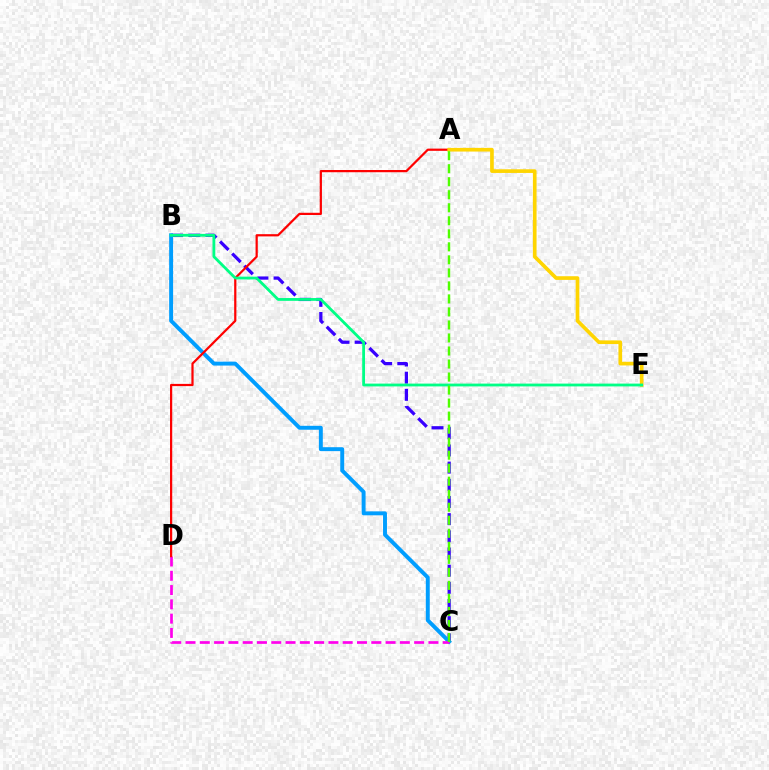{('B', 'C'): [{'color': '#3700ff', 'line_style': 'dashed', 'thickness': 2.33}, {'color': '#009eff', 'line_style': 'solid', 'thickness': 2.83}], ('C', 'D'): [{'color': '#ff00ed', 'line_style': 'dashed', 'thickness': 1.94}], ('A', 'D'): [{'color': '#ff0000', 'line_style': 'solid', 'thickness': 1.6}], ('A', 'E'): [{'color': '#ffd500', 'line_style': 'solid', 'thickness': 2.64}], ('B', 'E'): [{'color': '#00ff86', 'line_style': 'solid', 'thickness': 2.02}], ('A', 'C'): [{'color': '#4fff00', 'line_style': 'dashed', 'thickness': 1.77}]}